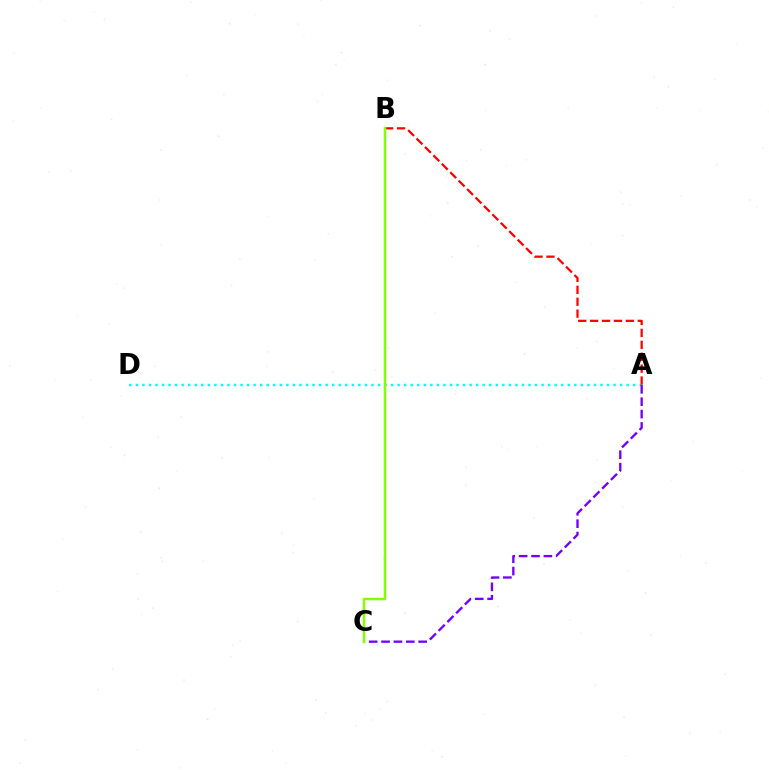{('A', 'D'): [{'color': '#00fff6', 'line_style': 'dotted', 'thickness': 1.78}], ('A', 'B'): [{'color': '#ff0000', 'line_style': 'dashed', 'thickness': 1.62}], ('A', 'C'): [{'color': '#7200ff', 'line_style': 'dashed', 'thickness': 1.68}], ('B', 'C'): [{'color': '#84ff00', 'line_style': 'solid', 'thickness': 1.79}]}